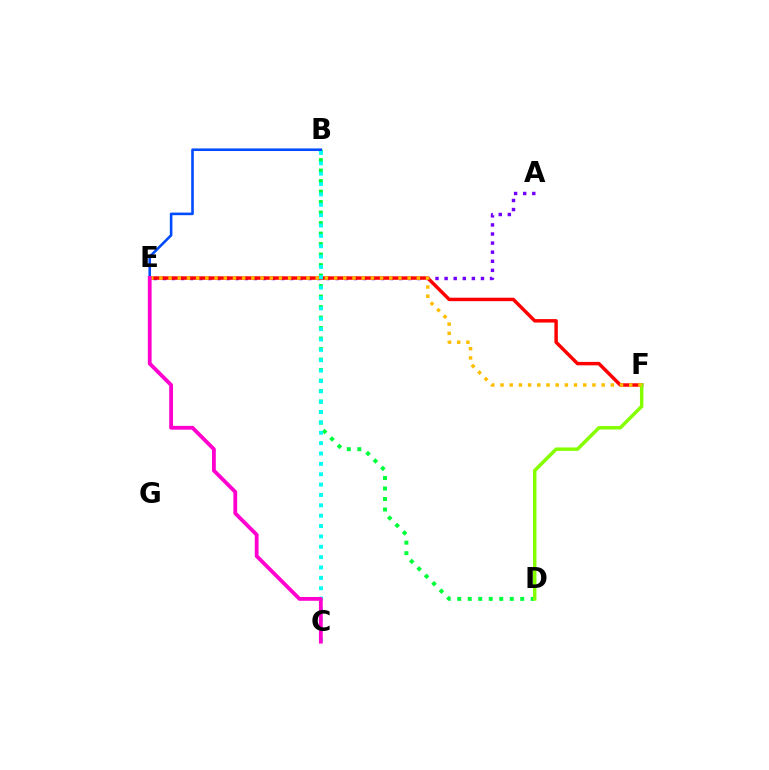{('B', 'D'): [{'color': '#00ff39', 'line_style': 'dotted', 'thickness': 2.85}], ('B', 'E'): [{'color': '#004bff', 'line_style': 'solid', 'thickness': 1.87}], ('A', 'E'): [{'color': '#7200ff', 'line_style': 'dotted', 'thickness': 2.47}], ('E', 'F'): [{'color': '#ff0000', 'line_style': 'solid', 'thickness': 2.49}, {'color': '#ffbd00', 'line_style': 'dotted', 'thickness': 2.5}], ('D', 'F'): [{'color': '#84ff00', 'line_style': 'solid', 'thickness': 2.49}], ('B', 'C'): [{'color': '#00fff6', 'line_style': 'dotted', 'thickness': 2.82}], ('C', 'E'): [{'color': '#ff00cf', 'line_style': 'solid', 'thickness': 2.74}]}